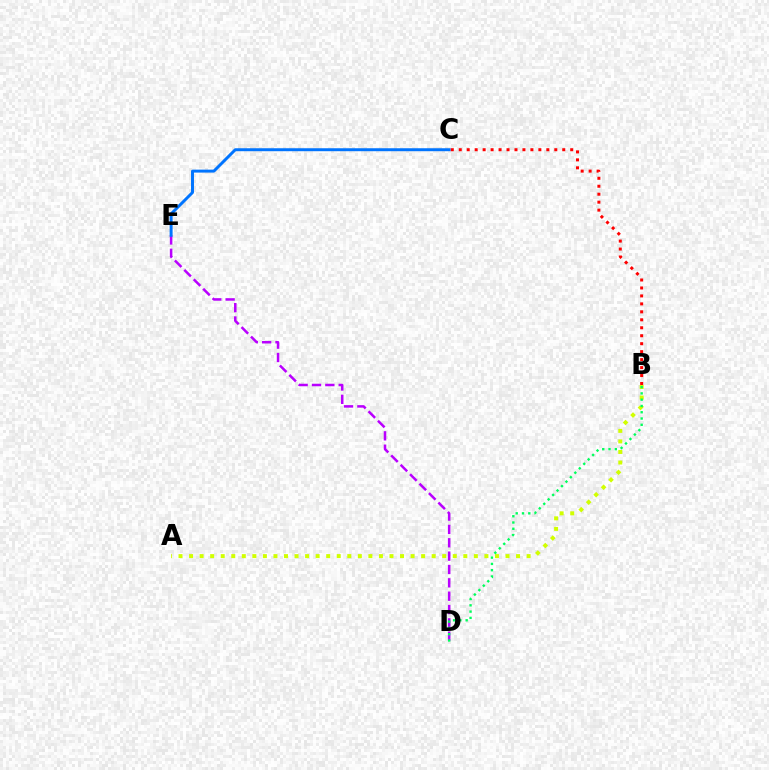{('D', 'E'): [{'color': '#b900ff', 'line_style': 'dashed', 'thickness': 1.81}], ('A', 'B'): [{'color': '#d1ff00', 'line_style': 'dotted', 'thickness': 2.87}], ('B', 'D'): [{'color': '#00ff5c', 'line_style': 'dotted', 'thickness': 1.71}], ('C', 'E'): [{'color': '#0074ff', 'line_style': 'solid', 'thickness': 2.13}], ('B', 'C'): [{'color': '#ff0000', 'line_style': 'dotted', 'thickness': 2.16}]}